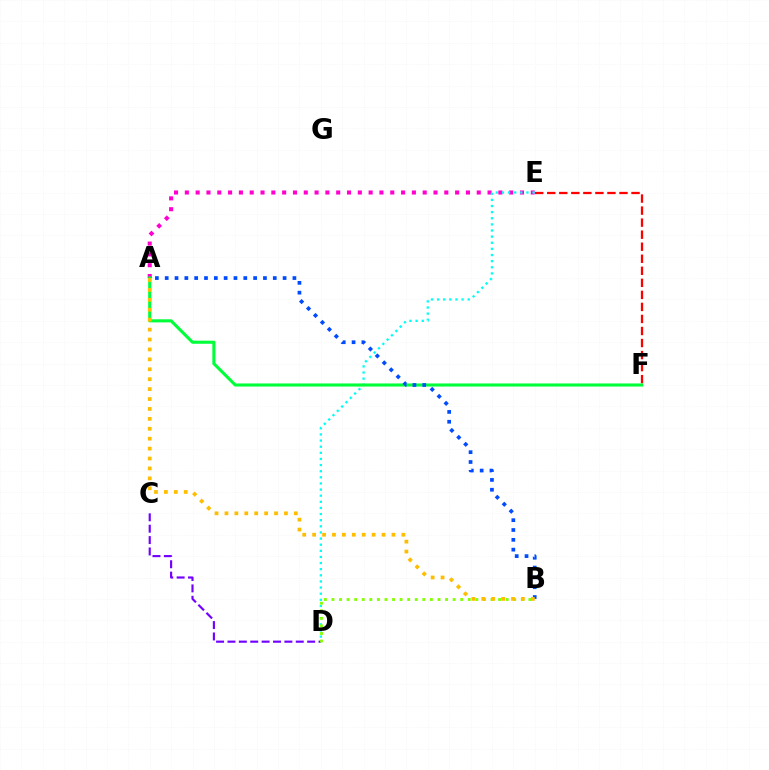{('C', 'D'): [{'color': '#7200ff', 'line_style': 'dashed', 'thickness': 1.55}], ('A', 'E'): [{'color': '#ff00cf', 'line_style': 'dotted', 'thickness': 2.94}], ('D', 'E'): [{'color': '#00fff6', 'line_style': 'dotted', 'thickness': 1.66}], ('E', 'F'): [{'color': '#ff0000', 'line_style': 'dashed', 'thickness': 1.64}], ('B', 'D'): [{'color': '#84ff00', 'line_style': 'dotted', 'thickness': 2.06}], ('A', 'F'): [{'color': '#00ff39', 'line_style': 'solid', 'thickness': 2.23}], ('A', 'B'): [{'color': '#004bff', 'line_style': 'dotted', 'thickness': 2.67}, {'color': '#ffbd00', 'line_style': 'dotted', 'thickness': 2.69}]}